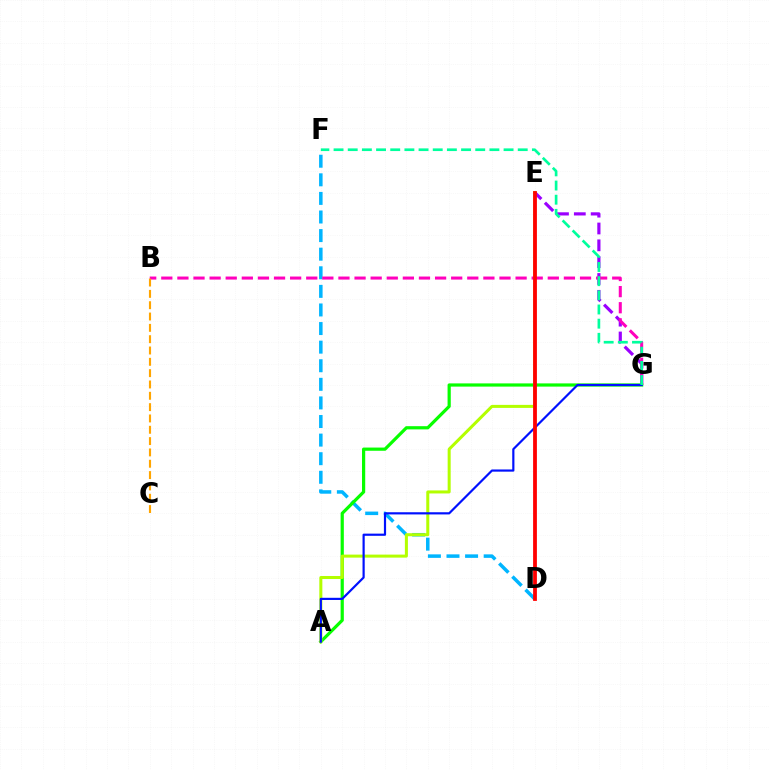{('E', 'G'): [{'color': '#9b00ff', 'line_style': 'dashed', 'thickness': 2.29}], ('D', 'F'): [{'color': '#00b5ff', 'line_style': 'dashed', 'thickness': 2.53}], ('B', 'G'): [{'color': '#ff00bd', 'line_style': 'dashed', 'thickness': 2.19}], ('B', 'C'): [{'color': '#ffa500', 'line_style': 'dashed', 'thickness': 1.54}], ('A', 'G'): [{'color': '#08ff00', 'line_style': 'solid', 'thickness': 2.31}, {'color': '#0010ff', 'line_style': 'solid', 'thickness': 1.57}], ('A', 'E'): [{'color': '#b3ff00', 'line_style': 'solid', 'thickness': 2.18}], ('D', 'E'): [{'color': '#ff0000', 'line_style': 'solid', 'thickness': 2.73}], ('F', 'G'): [{'color': '#00ff9d', 'line_style': 'dashed', 'thickness': 1.92}]}